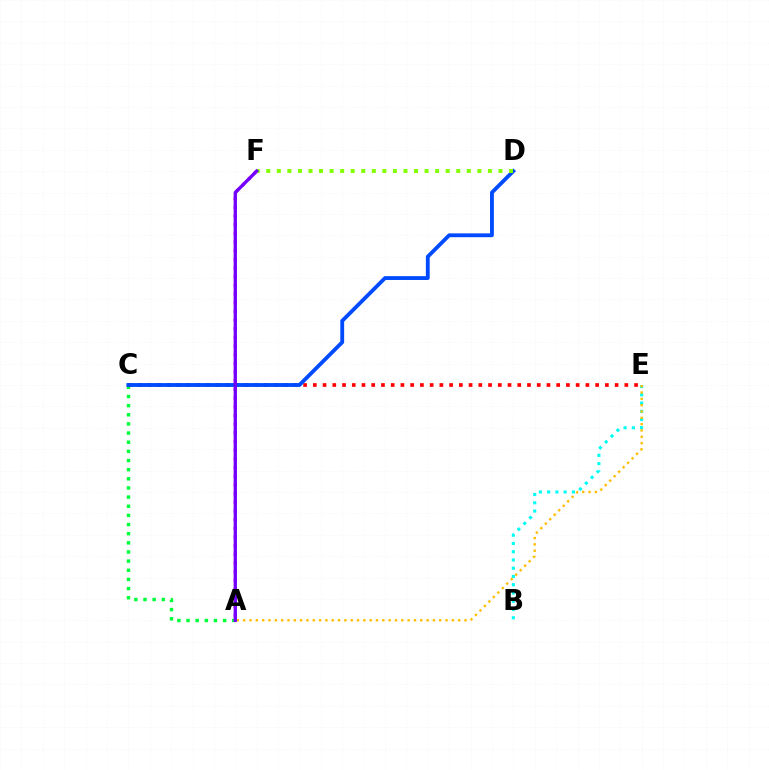{('B', 'E'): [{'color': '#00fff6', 'line_style': 'dotted', 'thickness': 2.24}], ('A', 'E'): [{'color': '#ffbd00', 'line_style': 'dotted', 'thickness': 1.72}], ('A', 'C'): [{'color': '#00ff39', 'line_style': 'dotted', 'thickness': 2.49}], ('C', 'E'): [{'color': '#ff0000', 'line_style': 'dotted', 'thickness': 2.65}], ('C', 'D'): [{'color': '#004bff', 'line_style': 'solid', 'thickness': 2.77}], ('A', 'F'): [{'color': '#ff00cf', 'line_style': 'dotted', 'thickness': 2.36}, {'color': '#7200ff', 'line_style': 'solid', 'thickness': 2.39}], ('D', 'F'): [{'color': '#84ff00', 'line_style': 'dotted', 'thickness': 2.87}]}